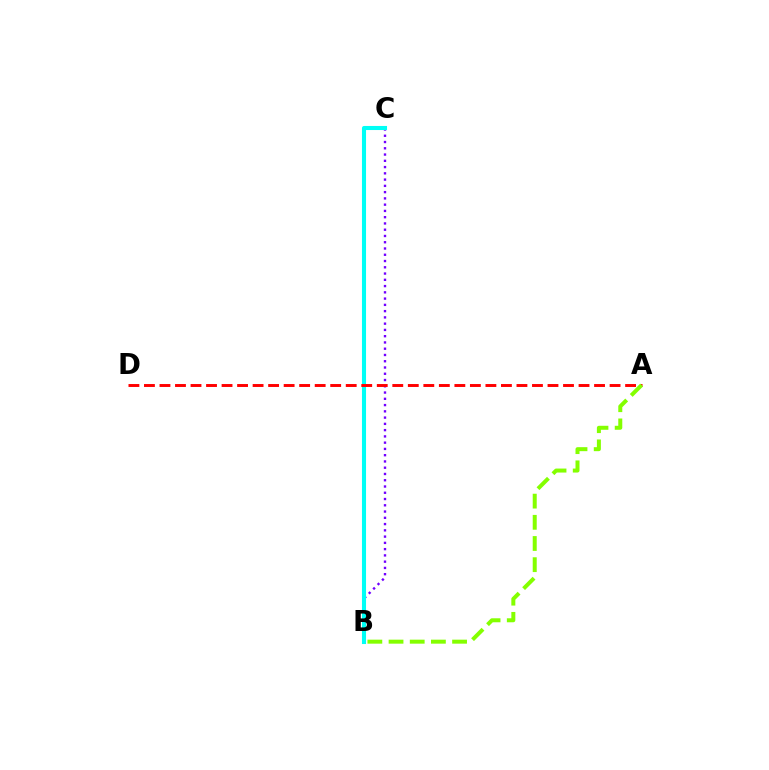{('B', 'C'): [{'color': '#7200ff', 'line_style': 'dotted', 'thickness': 1.7}, {'color': '#00fff6', 'line_style': 'solid', 'thickness': 2.94}], ('A', 'D'): [{'color': '#ff0000', 'line_style': 'dashed', 'thickness': 2.11}], ('A', 'B'): [{'color': '#84ff00', 'line_style': 'dashed', 'thickness': 2.88}]}